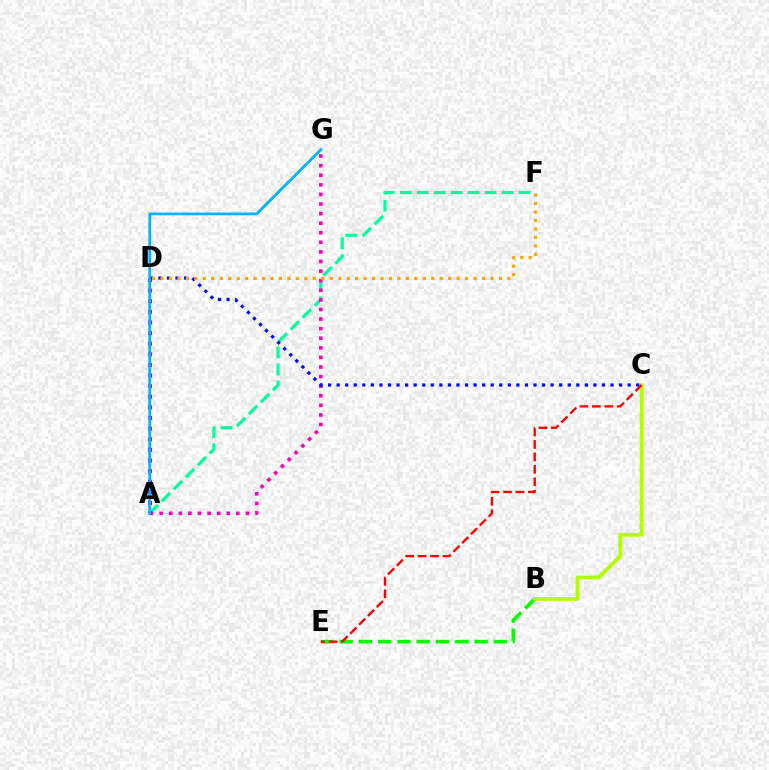{('A', 'F'): [{'color': '#00ff9d', 'line_style': 'dashed', 'thickness': 2.31}], ('B', 'E'): [{'color': '#08ff00', 'line_style': 'dashed', 'thickness': 2.62}], ('B', 'C'): [{'color': '#b3ff00', 'line_style': 'solid', 'thickness': 2.75}], ('A', 'G'): [{'color': '#ff00bd', 'line_style': 'dotted', 'thickness': 2.61}, {'color': '#00b5ff', 'line_style': 'solid', 'thickness': 2.0}], ('A', 'D'): [{'color': '#9b00ff', 'line_style': 'dotted', 'thickness': 2.88}], ('C', 'D'): [{'color': '#0010ff', 'line_style': 'dotted', 'thickness': 2.33}], ('D', 'F'): [{'color': '#ffa500', 'line_style': 'dotted', 'thickness': 2.3}], ('C', 'E'): [{'color': '#ff0000', 'line_style': 'dashed', 'thickness': 1.69}]}